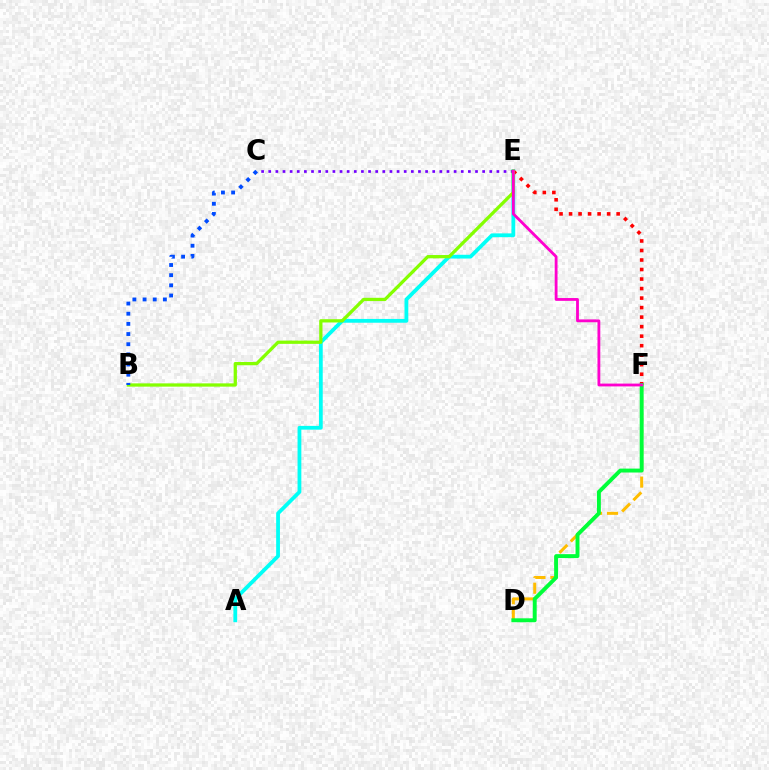{('A', 'E'): [{'color': '#00fff6', 'line_style': 'solid', 'thickness': 2.72}], ('E', 'F'): [{'color': '#ff0000', 'line_style': 'dotted', 'thickness': 2.59}, {'color': '#ff00cf', 'line_style': 'solid', 'thickness': 2.03}], ('D', 'F'): [{'color': '#ffbd00', 'line_style': 'dashed', 'thickness': 2.17}, {'color': '#00ff39', 'line_style': 'solid', 'thickness': 2.82}], ('C', 'E'): [{'color': '#7200ff', 'line_style': 'dotted', 'thickness': 1.94}], ('B', 'E'): [{'color': '#84ff00', 'line_style': 'solid', 'thickness': 2.35}], ('B', 'C'): [{'color': '#004bff', 'line_style': 'dotted', 'thickness': 2.76}]}